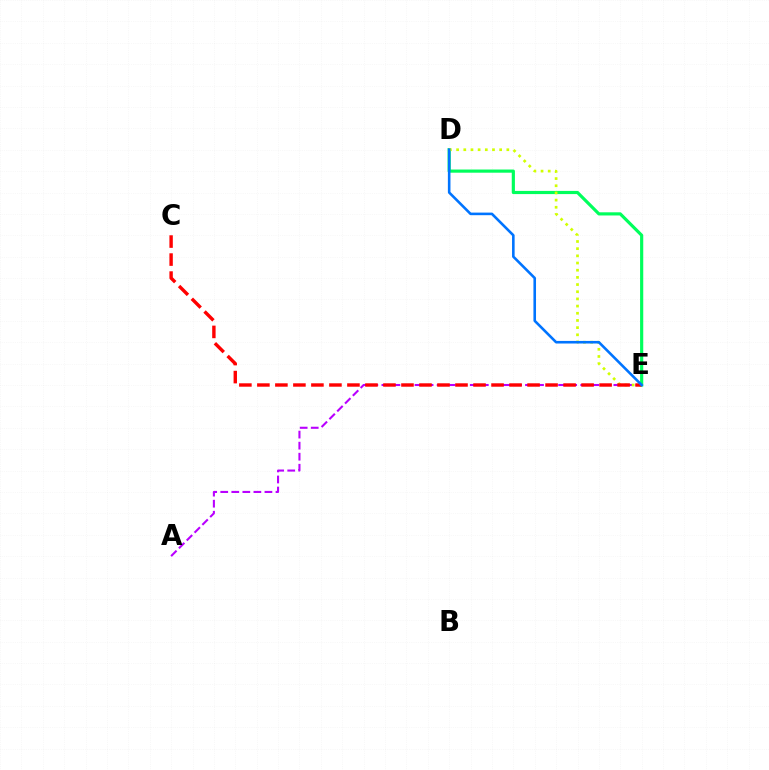{('A', 'E'): [{'color': '#b900ff', 'line_style': 'dashed', 'thickness': 1.5}], ('D', 'E'): [{'color': '#00ff5c', 'line_style': 'solid', 'thickness': 2.28}, {'color': '#d1ff00', 'line_style': 'dotted', 'thickness': 1.95}, {'color': '#0074ff', 'line_style': 'solid', 'thickness': 1.87}], ('C', 'E'): [{'color': '#ff0000', 'line_style': 'dashed', 'thickness': 2.45}]}